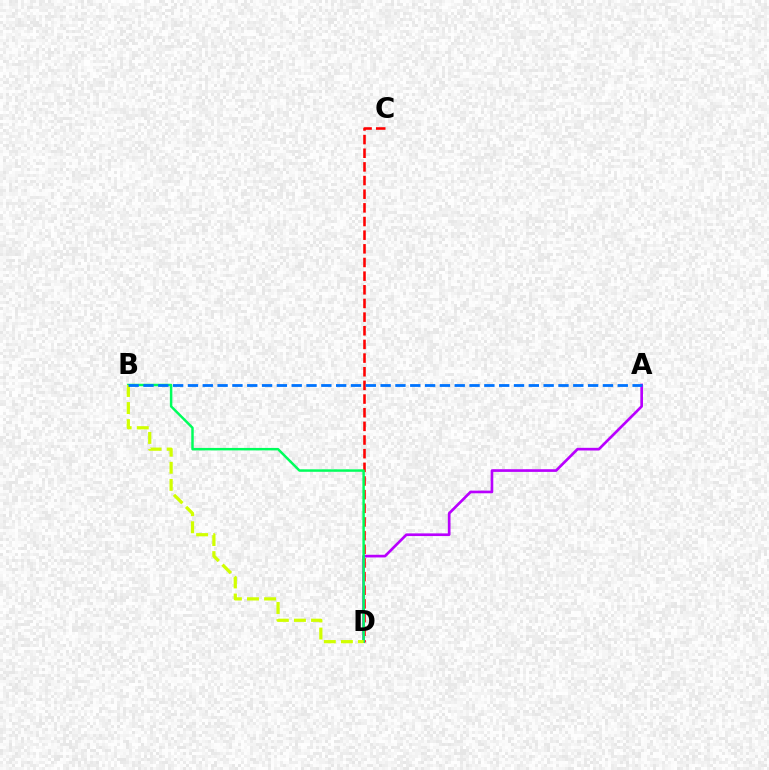{('C', 'D'): [{'color': '#ff0000', 'line_style': 'dashed', 'thickness': 1.86}], ('A', 'D'): [{'color': '#b900ff', 'line_style': 'solid', 'thickness': 1.93}], ('B', 'D'): [{'color': '#00ff5c', 'line_style': 'solid', 'thickness': 1.78}, {'color': '#d1ff00', 'line_style': 'dashed', 'thickness': 2.32}], ('A', 'B'): [{'color': '#0074ff', 'line_style': 'dashed', 'thickness': 2.01}]}